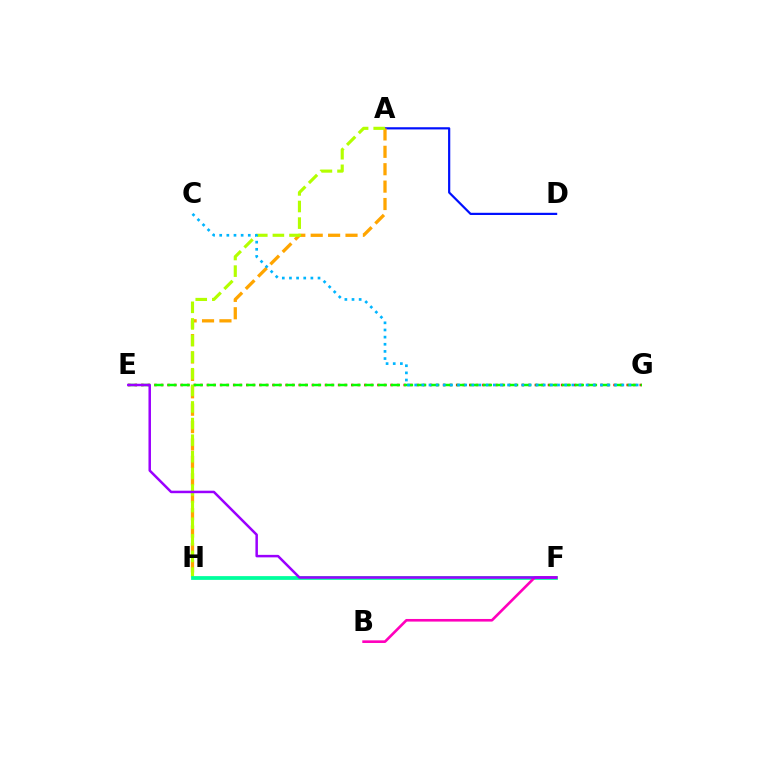{('A', 'D'): [{'color': '#0010ff', 'line_style': 'solid', 'thickness': 1.58}], ('A', 'H'): [{'color': '#ffa500', 'line_style': 'dashed', 'thickness': 2.36}, {'color': '#b3ff00', 'line_style': 'dashed', 'thickness': 2.26}], ('E', 'G'): [{'color': '#ff0000', 'line_style': 'dotted', 'thickness': 1.78}, {'color': '#08ff00', 'line_style': 'dashed', 'thickness': 1.79}], ('F', 'H'): [{'color': '#00ff9d', 'line_style': 'solid', 'thickness': 2.71}], ('B', 'F'): [{'color': '#ff00bd', 'line_style': 'solid', 'thickness': 1.89}], ('C', 'G'): [{'color': '#00b5ff', 'line_style': 'dotted', 'thickness': 1.94}], ('E', 'F'): [{'color': '#9b00ff', 'line_style': 'solid', 'thickness': 1.8}]}